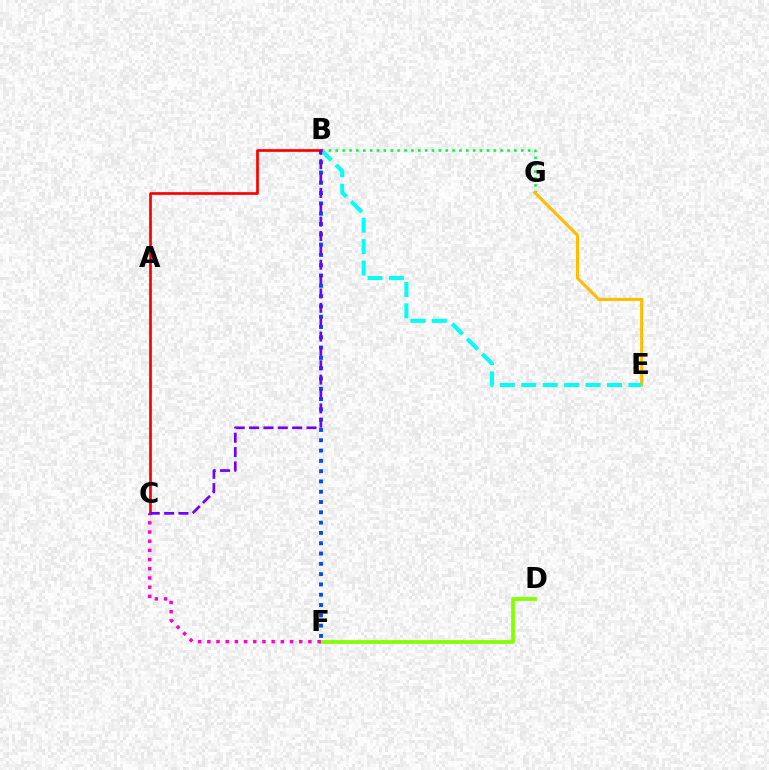{('D', 'F'): [{'color': '#84ff00', 'line_style': 'solid', 'thickness': 2.69}], ('C', 'F'): [{'color': '#ff00cf', 'line_style': 'dotted', 'thickness': 2.5}], ('B', 'G'): [{'color': '#00ff39', 'line_style': 'dotted', 'thickness': 1.87}], ('B', 'F'): [{'color': '#004bff', 'line_style': 'dotted', 'thickness': 2.8}], ('E', 'G'): [{'color': '#ffbd00', 'line_style': 'solid', 'thickness': 2.24}], ('B', 'E'): [{'color': '#00fff6', 'line_style': 'dashed', 'thickness': 2.91}], ('B', 'C'): [{'color': '#ff0000', 'line_style': 'solid', 'thickness': 1.95}, {'color': '#7200ff', 'line_style': 'dashed', 'thickness': 1.95}]}